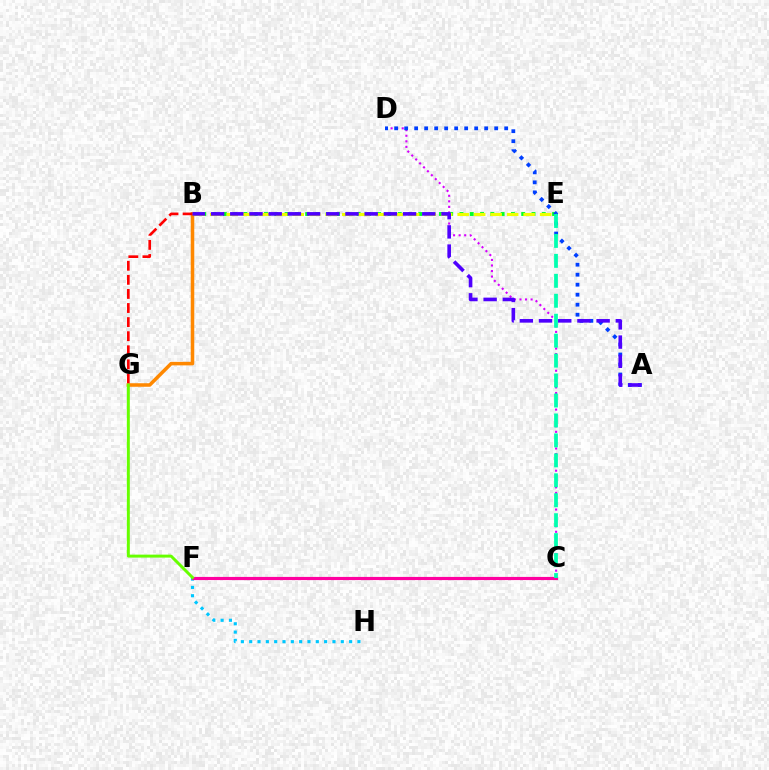{('B', 'E'): [{'color': '#00ff27', 'line_style': 'dotted', 'thickness': 2.8}, {'color': '#eeff00', 'line_style': 'dashed', 'thickness': 2.24}], ('B', 'G'): [{'color': '#ff8800', 'line_style': 'solid', 'thickness': 2.54}, {'color': '#ff0000', 'line_style': 'dashed', 'thickness': 1.91}], ('C', 'D'): [{'color': '#d600ff', 'line_style': 'dotted', 'thickness': 1.51}], ('A', 'D'): [{'color': '#003fff', 'line_style': 'dotted', 'thickness': 2.72}], ('F', 'H'): [{'color': '#00c7ff', 'line_style': 'dotted', 'thickness': 2.26}], ('C', 'F'): [{'color': '#ff00a0', 'line_style': 'solid', 'thickness': 2.27}], ('A', 'B'): [{'color': '#4f00ff', 'line_style': 'dashed', 'thickness': 2.61}], ('F', 'G'): [{'color': '#66ff00', 'line_style': 'solid', 'thickness': 2.13}], ('C', 'E'): [{'color': '#00ffaf', 'line_style': 'dashed', 'thickness': 2.71}]}